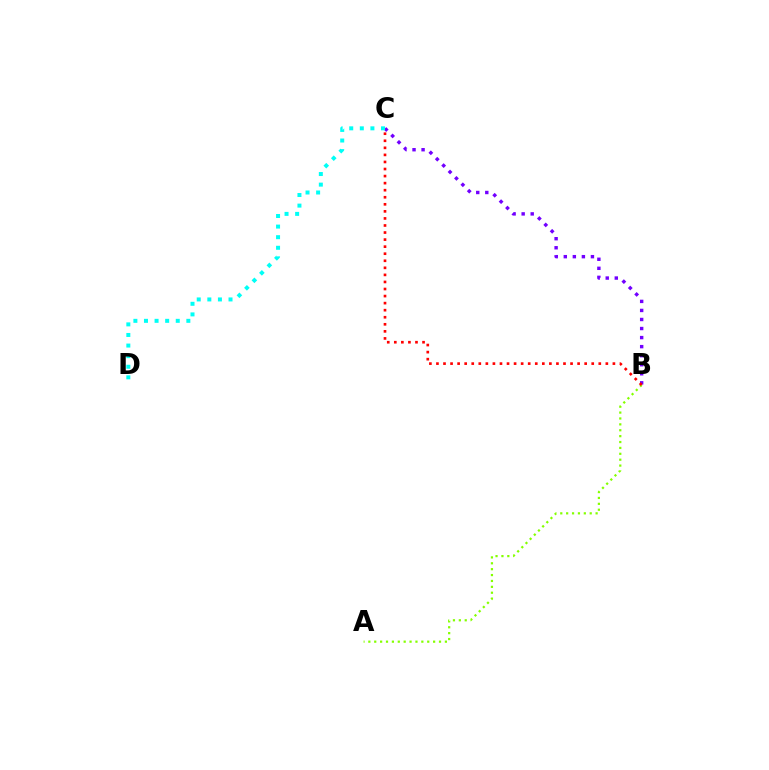{('B', 'C'): [{'color': '#7200ff', 'line_style': 'dotted', 'thickness': 2.46}, {'color': '#ff0000', 'line_style': 'dotted', 'thickness': 1.92}], ('C', 'D'): [{'color': '#00fff6', 'line_style': 'dotted', 'thickness': 2.88}], ('A', 'B'): [{'color': '#84ff00', 'line_style': 'dotted', 'thickness': 1.6}]}